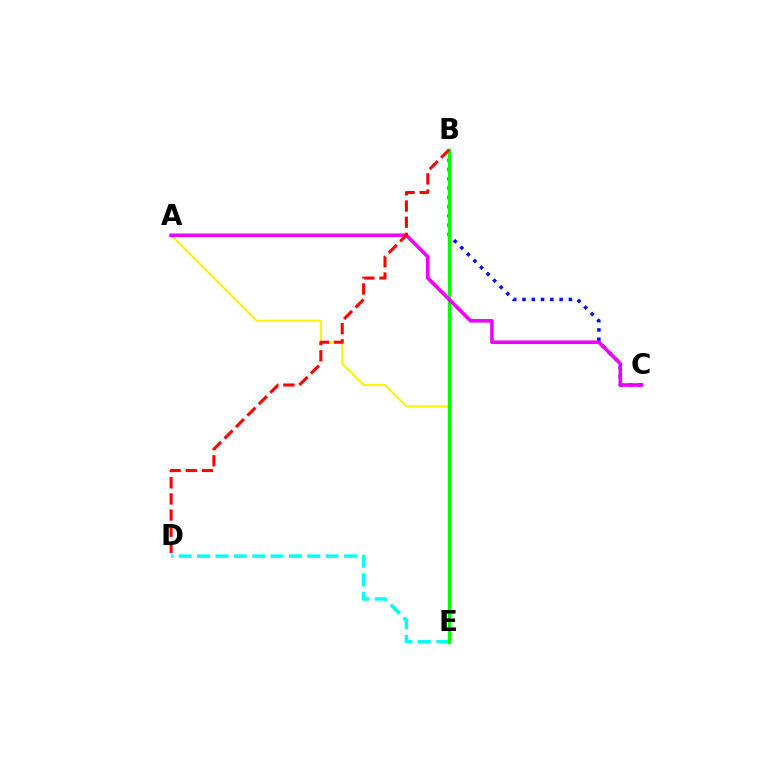{('D', 'E'): [{'color': '#00fff6', 'line_style': 'dashed', 'thickness': 2.49}], ('B', 'C'): [{'color': '#0010ff', 'line_style': 'dotted', 'thickness': 2.52}], ('A', 'E'): [{'color': '#fcf500', 'line_style': 'solid', 'thickness': 1.52}], ('B', 'E'): [{'color': '#08ff00', 'line_style': 'solid', 'thickness': 2.39}], ('A', 'C'): [{'color': '#ee00ff', 'line_style': 'solid', 'thickness': 2.58}], ('B', 'D'): [{'color': '#ff0000', 'line_style': 'dashed', 'thickness': 2.2}]}